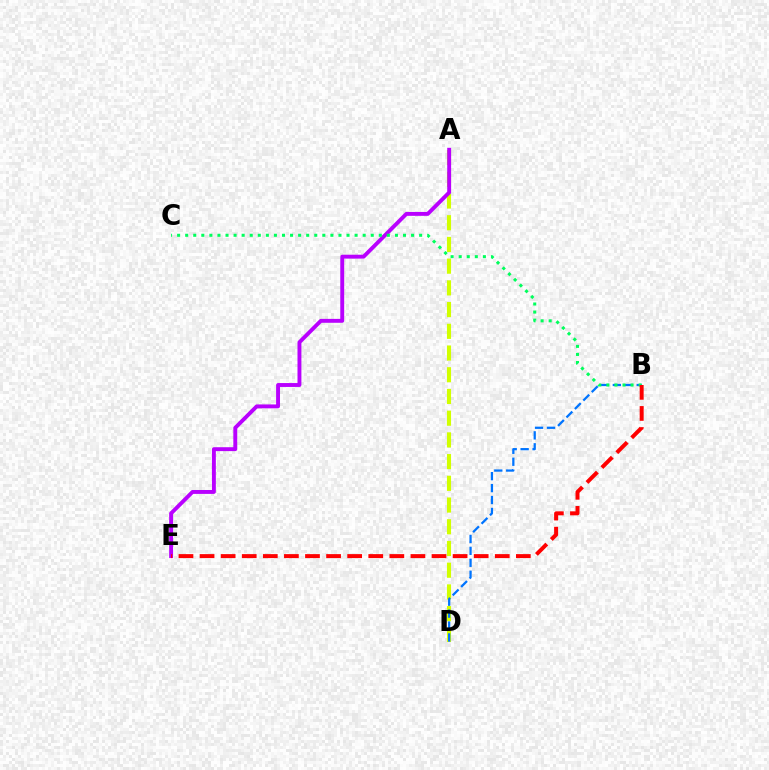{('A', 'D'): [{'color': '#d1ff00', 'line_style': 'dashed', 'thickness': 2.95}], ('B', 'D'): [{'color': '#0074ff', 'line_style': 'dashed', 'thickness': 1.62}], ('A', 'E'): [{'color': '#b900ff', 'line_style': 'solid', 'thickness': 2.81}], ('B', 'C'): [{'color': '#00ff5c', 'line_style': 'dotted', 'thickness': 2.19}], ('B', 'E'): [{'color': '#ff0000', 'line_style': 'dashed', 'thickness': 2.86}]}